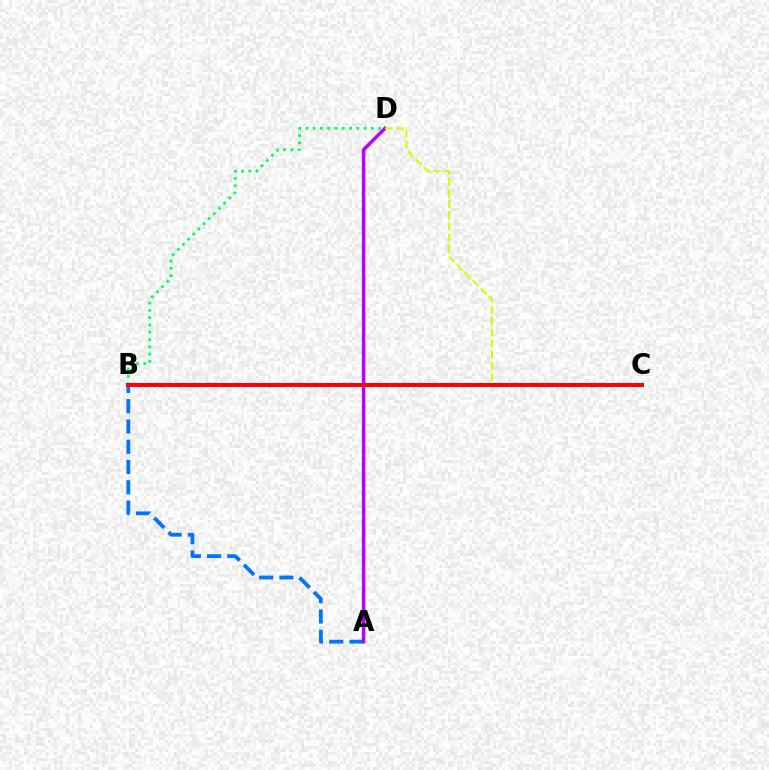{('A', 'B'): [{'color': '#0074ff', 'line_style': 'dashed', 'thickness': 2.76}], ('A', 'D'): [{'color': '#b900ff', 'line_style': 'solid', 'thickness': 2.51}], ('C', 'D'): [{'color': '#d1ff00', 'line_style': 'dashed', 'thickness': 1.52}], ('B', 'D'): [{'color': '#00ff5c', 'line_style': 'dotted', 'thickness': 1.98}], ('B', 'C'): [{'color': '#ff0000', 'line_style': 'solid', 'thickness': 2.91}]}